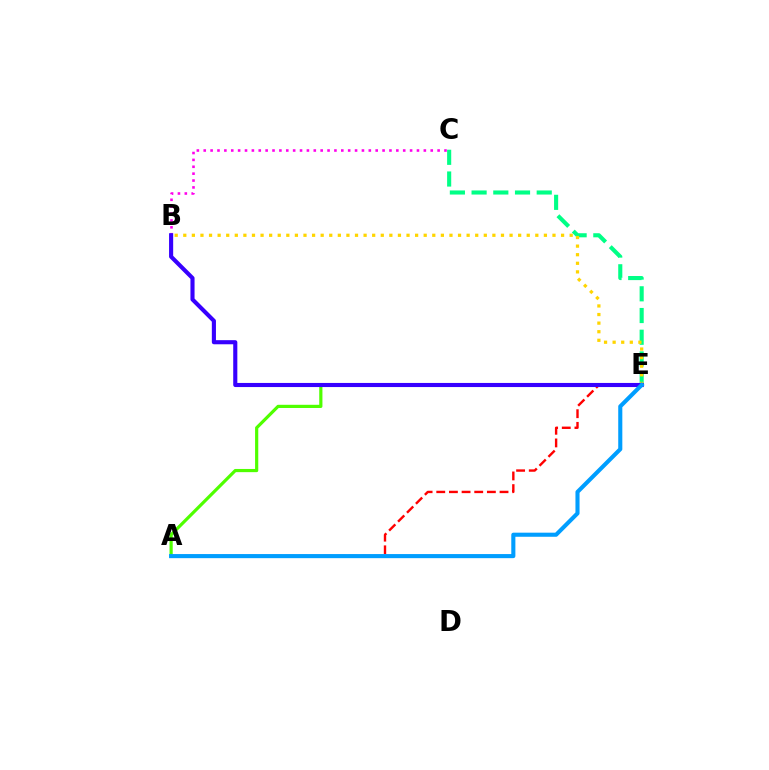{('A', 'E'): [{'color': '#4fff00', 'line_style': 'solid', 'thickness': 2.3}, {'color': '#ff0000', 'line_style': 'dashed', 'thickness': 1.72}, {'color': '#009eff', 'line_style': 'solid', 'thickness': 2.95}], ('C', 'E'): [{'color': '#00ff86', 'line_style': 'dashed', 'thickness': 2.95}], ('B', 'C'): [{'color': '#ff00ed', 'line_style': 'dotted', 'thickness': 1.87}], ('B', 'E'): [{'color': '#ffd500', 'line_style': 'dotted', 'thickness': 2.33}, {'color': '#3700ff', 'line_style': 'solid', 'thickness': 2.96}]}